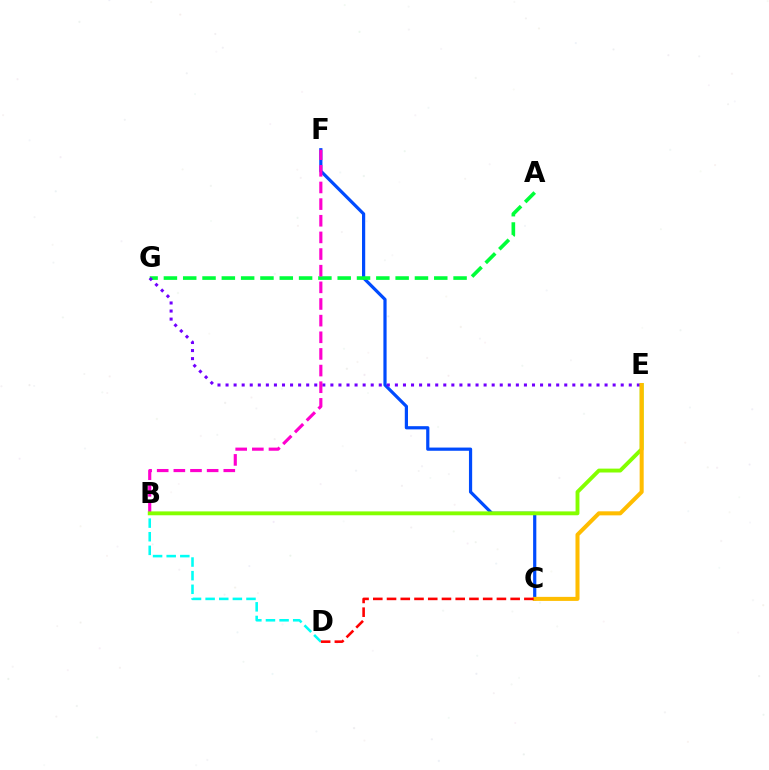{('B', 'D'): [{'color': '#00fff6', 'line_style': 'dashed', 'thickness': 1.85}], ('C', 'F'): [{'color': '#004bff', 'line_style': 'solid', 'thickness': 2.31}], ('A', 'G'): [{'color': '#00ff39', 'line_style': 'dashed', 'thickness': 2.62}], ('E', 'G'): [{'color': '#7200ff', 'line_style': 'dotted', 'thickness': 2.19}], ('B', 'F'): [{'color': '#ff00cf', 'line_style': 'dashed', 'thickness': 2.26}], ('B', 'E'): [{'color': '#84ff00', 'line_style': 'solid', 'thickness': 2.79}], ('C', 'E'): [{'color': '#ffbd00', 'line_style': 'solid', 'thickness': 2.9}], ('C', 'D'): [{'color': '#ff0000', 'line_style': 'dashed', 'thickness': 1.87}]}